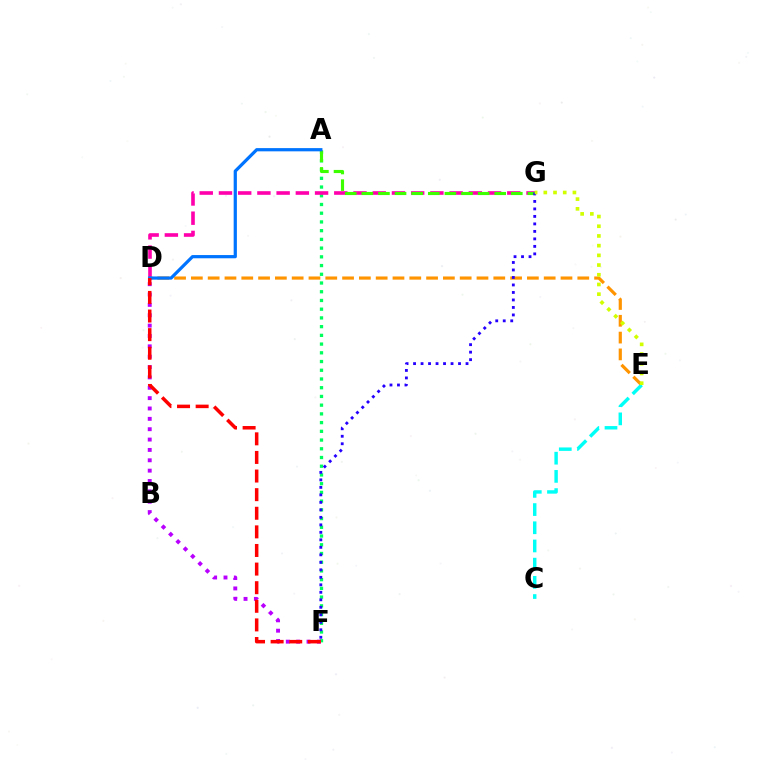{('A', 'F'): [{'color': '#00ff5c', 'line_style': 'dotted', 'thickness': 2.37}], ('D', 'E'): [{'color': '#ff9400', 'line_style': 'dashed', 'thickness': 2.28}], ('D', 'F'): [{'color': '#b900ff', 'line_style': 'dotted', 'thickness': 2.81}, {'color': '#ff0000', 'line_style': 'dashed', 'thickness': 2.53}], ('D', 'G'): [{'color': '#ff00ac', 'line_style': 'dashed', 'thickness': 2.61}], ('C', 'E'): [{'color': '#00fff6', 'line_style': 'dashed', 'thickness': 2.47}], ('A', 'G'): [{'color': '#3dff00', 'line_style': 'dashed', 'thickness': 2.26}], ('F', 'G'): [{'color': '#2500ff', 'line_style': 'dotted', 'thickness': 2.04}], ('A', 'D'): [{'color': '#0074ff', 'line_style': 'solid', 'thickness': 2.32}], ('E', 'G'): [{'color': '#d1ff00', 'line_style': 'dotted', 'thickness': 2.64}]}